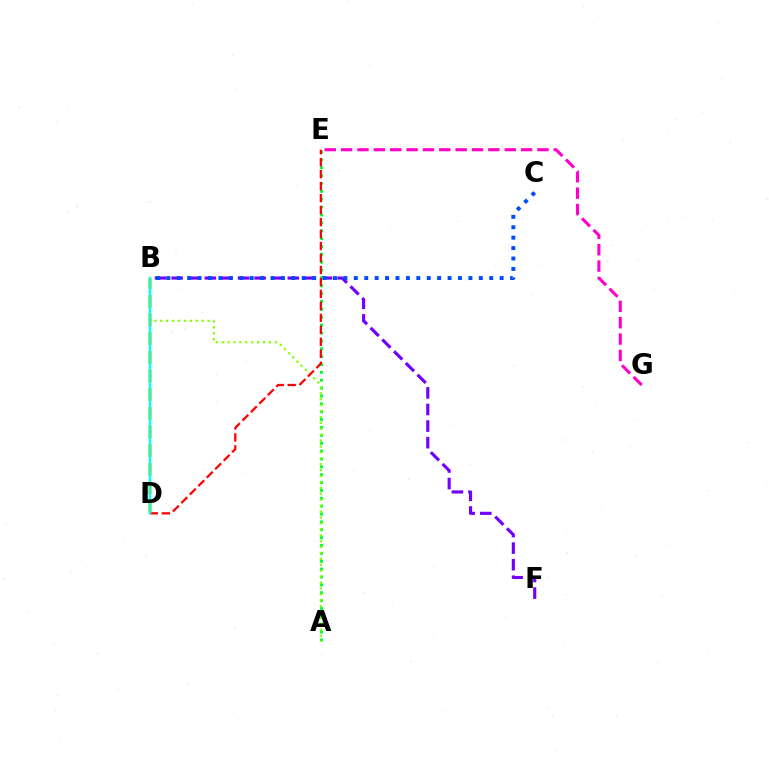{('B', 'F'): [{'color': '#7200ff', 'line_style': 'dashed', 'thickness': 2.25}], ('B', 'D'): [{'color': '#ffbd00', 'line_style': 'dashed', 'thickness': 2.53}, {'color': '#00fff6', 'line_style': 'solid', 'thickness': 1.75}], ('A', 'E'): [{'color': '#00ff39', 'line_style': 'dotted', 'thickness': 2.14}], ('B', 'C'): [{'color': '#004bff', 'line_style': 'dotted', 'thickness': 2.83}], ('A', 'B'): [{'color': '#84ff00', 'line_style': 'dotted', 'thickness': 1.61}], ('D', 'E'): [{'color': '#ff0000', 'line_style': 'dashed', 'thickness': 1.63}], ('E', 'G'): [{'color': '#ff00cf', 'line_style': 'dashed', 'thickness': 2.22}]}